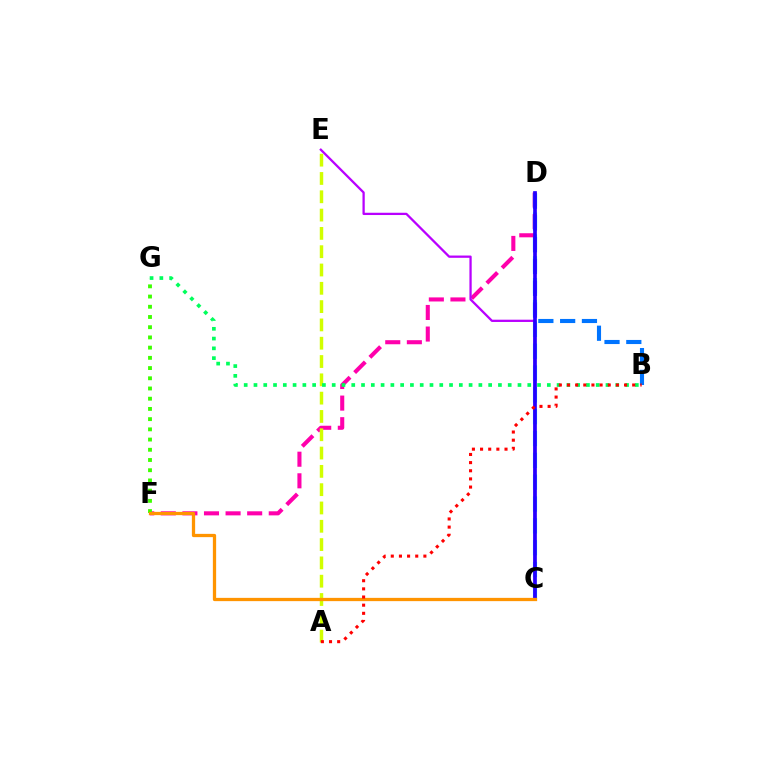{('C', 'D'): [{'color': '#00fff6', 'line_style': 'dashed', 'thickness': 2.97}, {'color': '#2500ff', 'line_style': 'solid', 'thickness': 2.66}], ('D', 'F'): [{'color': '#ff00ac', 'line_style': 'dashed', 'thickness': 2.93}], ('F', 'G'): [{'color': '#3dff00', 'line_style': 'dotted', 'thickness': 2.78}], ('B', 'D'): [{'color': '#0074ff', 'line_style': 'dashed', 'thickness': 2.96}], ('C', 'E'): [{'color': '#b900ff', 'line_style': 'solid', 'thickness': 1.64}], ('A', 'E'): [{'color': '#d1ff00', 'line_style': 'dashed', 'thickness': 2.49}], ('B', 'G'): [{'color': '#00ff5c', 'line_style': 'dotted', 'thickness': 2.66}], ('C', 'F'): [{'color': '#ff9400', 'line_style': 'solid', 'thickness': 2.35}], ('A', 'B'): [{'color': '#ff0000', 'line_style': 'dotted', 'thickness': 2.21}]}